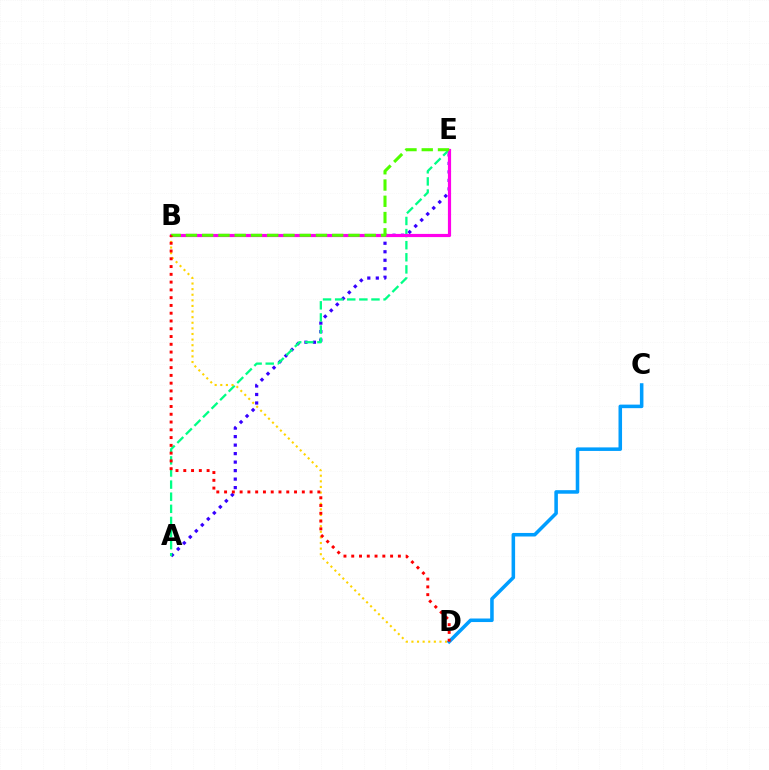{('A', 'E'): [{'color': '#3700ff', 'line_style': 'dotted', 'thickness': 2.31}, {'color': '#00ff86', 'line_style': 'dashed', 'thickness': 1.64}], ('B', 'D'): [{'color': '#ffd500', 'line_style': 'dotted', 'thickness': 1.52}, {'color': '#ff0000', 'line_style': 'dotted', 'thickness': 2.11}], ('B', 'E'): [{'color': '#ff00ed', 'line_style': 'solid', 'thickness': 2.29}, {'color': '#4fff00', 'line_style': 'dashed', 'thickness': 2.21}], ('C', 'D'): [{'color': '#009eff', 'line_style': 'solid', 'thickness': 2.55}]}